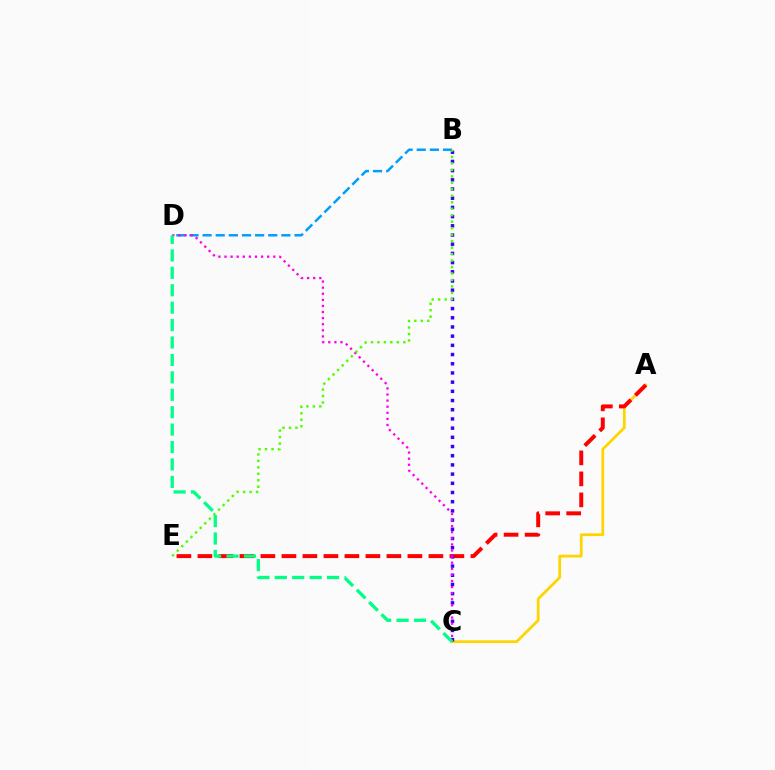{('A', 'C'): [{'color': '#ffd500', 'line_style': 'solid', 'thickness': 1.98}], ('A', 'E'): [{'color': '#ff0000', 'line_style': 'dashed', 'thickness': 2.85}], ('B', 'C'): [{'color': '#3700ff', 'line_style': 'dotted', 'thickness': 2.5}], ('B', 'D'): [{'color': '#009eff', 'line_style': 'dashed', 'thickness': 1.78}], ('C', 'D'): [{'color': '#ff00ed', 'line_style': 'dotted', 'thickness': 1.66}, {'color': '#00ff86', 'line_style': 'dashed', 'thickness': 2.37}], ('B', 'E'): [{'color': '#4fff00', 'line_style': 'dotted', 'thickness': 1.76}]}